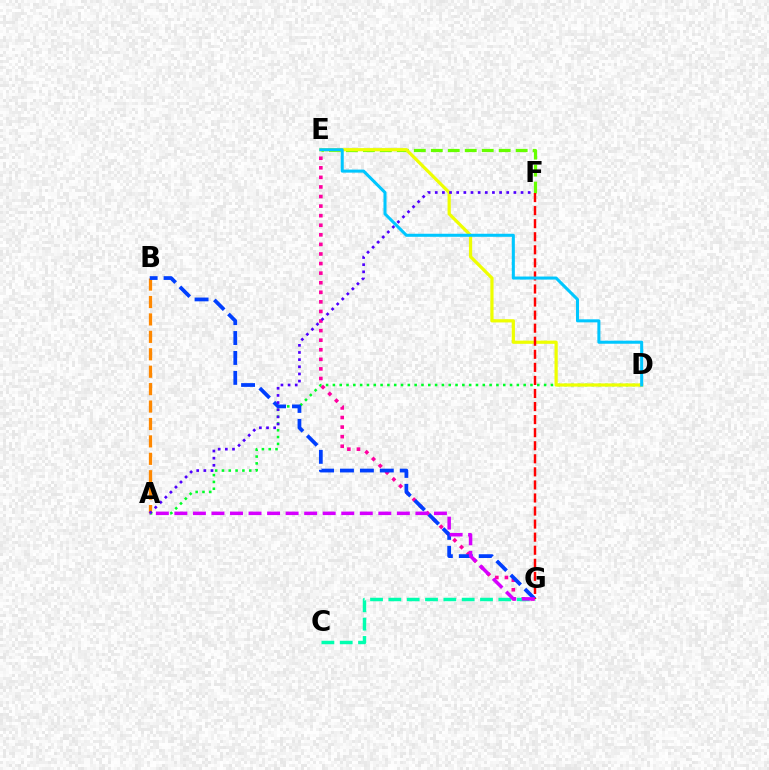{('A', 'B'): [{'color': '#ff8800', 'line_style': 'dashed', 'thickness': 2.37}], ('A', 'D'): [{'color': '#00ff27', 'line_style': 'dotted', 'thickness': 1.85}], ('E', 'G'): [{'color': '#ff00a0', 'line_style': 'dotted', 'thickness': 2.6}], ('E', 'F'): [{'color': '#66ff00', 'line_style': 'dashed', 'thickness': 2.31}], ('D', 'E'): [{'color': '#eeff00', 'line_style': 'solid', 'thickness': 2.32}, {'color': '#00c7ff', 'line_style': 'solid', 'thickness': 2.19}], ('C', 'G'): [{'color': '#00ffaf', 'line_style': 'dashed', 'thickness': 2.49}], ('B', 'G'): [{'color': '#003fff', 'line_style': 'dashed', 'thickness': 2.71}], ('A', 'F'): [{'color': '#4f00ff', 'line_style': 'dotted', 'thickness': 1.94}], ('F', 'G'): [{'color': '#ff0000', 'line_style': 'dashed', 'thickness': 1.77}], ('A', 'G'): [{'color': '#d600ff', 'line_style': 'dashed', 'thickness': 2.52}]}